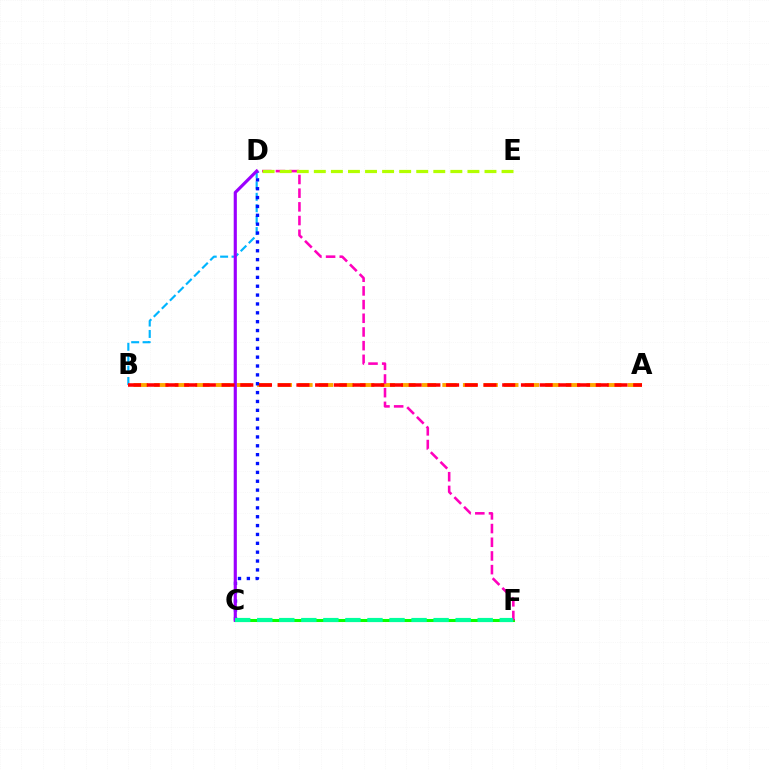{('C', 'F'): [{'color': '#08ff00', 'line_style': 'solid', 'thickness': 2.19}, {'color': '#00ff9d', 'line_style': 'dashed', 'thickness': 2.99}], ('A', 'B'): [{'color': '#ffa500', 'line_style': 'dashed', 'thickness': 2.8}, {'color': '#ff0000', 'line_style': 'dashed', 'thickness': 2.54}], ('B', 'D'): [{'color': '#00b5ff', 'line_style': 'dashed', 'thickness': 1.55}], ('C', 'D'): [{'color': '#0010ff', 'line_style': 'dotted', 'thickness': 2.41}, {'color': '#9b00ff', 'line_style': 'solid', 'thickness': 2.27}], ('D', 'F'): [{'color': '#ff00bd', 'line_style': 'dashed', 'thickness': 1.86}], ('D', 'E'): [{'color': '#b3ff00', 'line_style': 'dashed', 'thickness': 2.32}]}